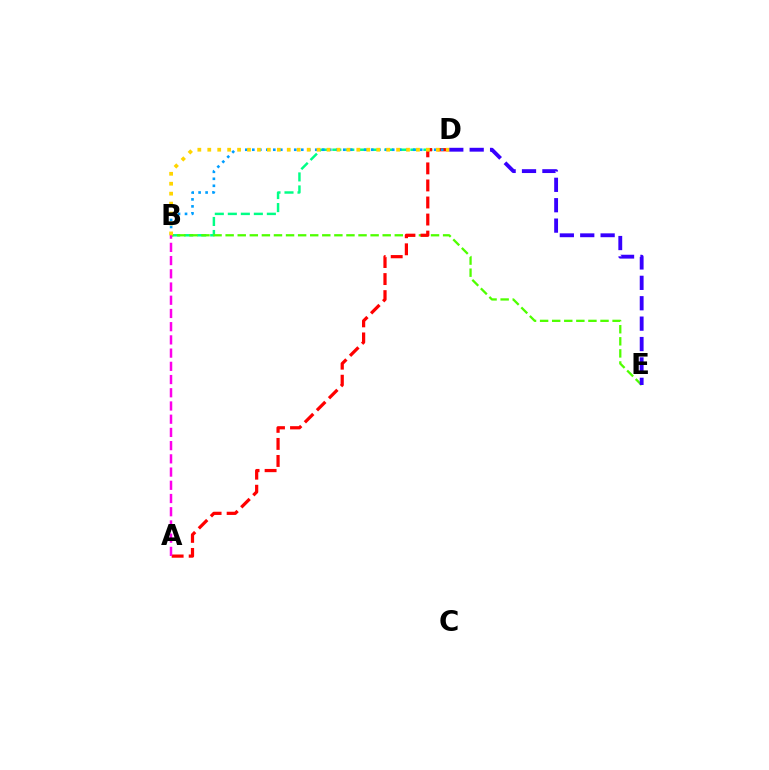{('B', 'D'): [{'color': '#00ff86', 'line_style': 'dashed', 'thickness': 1.77}, {'color': '#009eff', 'line_style': 'dotted', 'thickness': 1.9}, {'color': '#ffd500', 'line_style': 'dotted', 'thickness': 2.7}], ('B', 'E'): [{'color': '#4fff00', 'line_style': 'dashed', 'thickness': 1.64}], ('D', 'E'): [{'color': '#3700ff', 'line_style': 'dashed', 'thickness': 2.77}], ('A', 'D'): [{'color': '#ff0000', 'line_style': 'dashed', 'thickness': 2.32}], ('A', 'B'): [{'color': '#ff00ed', 'line_style': 'dashed', 'thickness': 1.8}]}